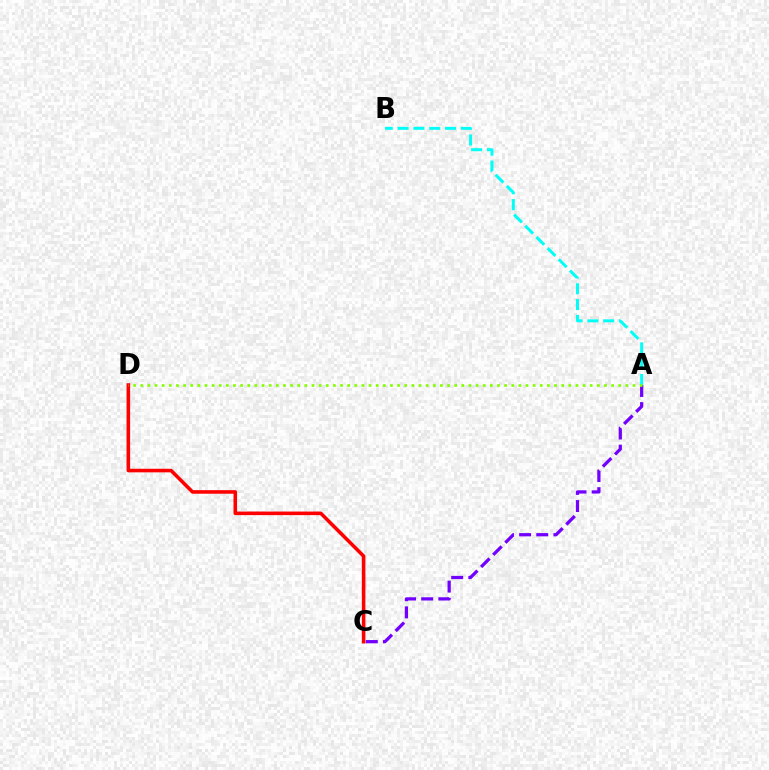{('A', 'B'): [{'color': '#00fff6', 'line_style': 'dashed', 'thickness': 2.15}], ('C', 'D'): [{'color': '#ff0000', 'line_style': 'solid', 'thickness': 2.57}], ('A', 'C'): [{'color': '#7200ff', 'line_style': 'dashed', 'thickness': 2.33}], ('A', 'D'): [{'color': '#84ff00', 'line_style': 'dotted', 'thickness': 1.94}]}